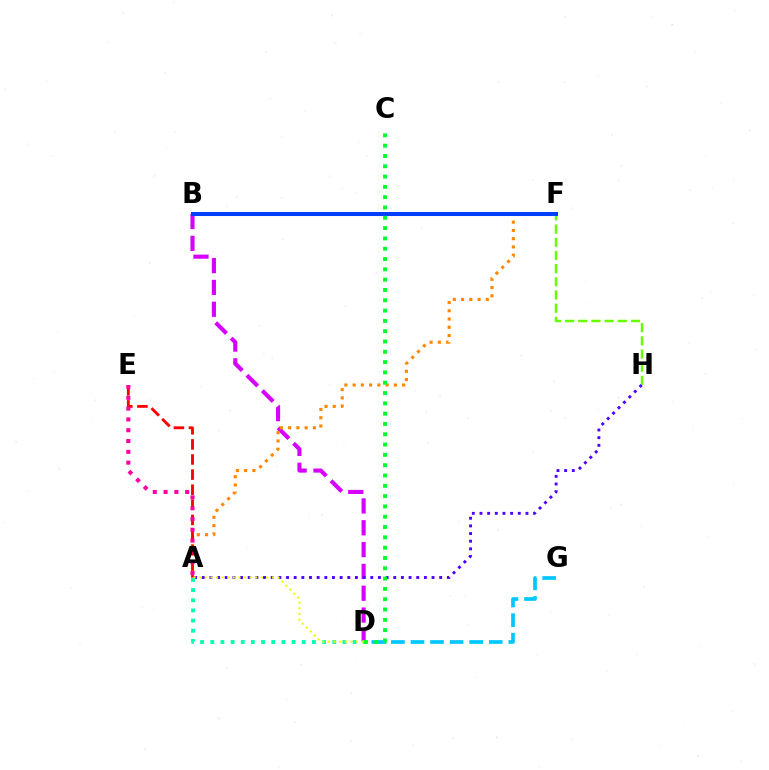{('F', 'H'): [{'color': '#66ff00', 'line_style': 'dashed', 'thickness': 1.79}], ('B', 'D'): [{'color': '#d600ff', 'line_style': 'dashed', 'thickness': 2.97}], ('D', 'G'): [{'color': '#00c7ff', 'line_style': 'dashed', 'thickness': 2.66}], ('A', 'H'): [{'color': '#4f00ff', 'line_style': 'dotted', 'thickness': 2.08}], ('A', 'D'): [{'color': '#00ffaf', 'line_style': 'dotted', 'thickness': 2.76}, {'color': '#eeff00', 'line_style': 'dotted', 'thickness': 1.52}], ('A', 'F'): [{'color': '#ff8800', 'line_style': 'dotted', 'thickness': 2.24}], ('B', 'F'): [{'color': '#003fff', 'line_style': 'solid', 'thickness': 2.91}], ('A', 'E'): [{'color': '#ff0000', 'line_style': 'dashed', 'thickness': 2.05}, {'color': '#ff00a0', 'line_style': 'dotted', 'thickness': 2.93}], ('C', 'D'): [{'color': '#00ff27', 'line_style': 'dotted', 'thickness': 2.8}]}